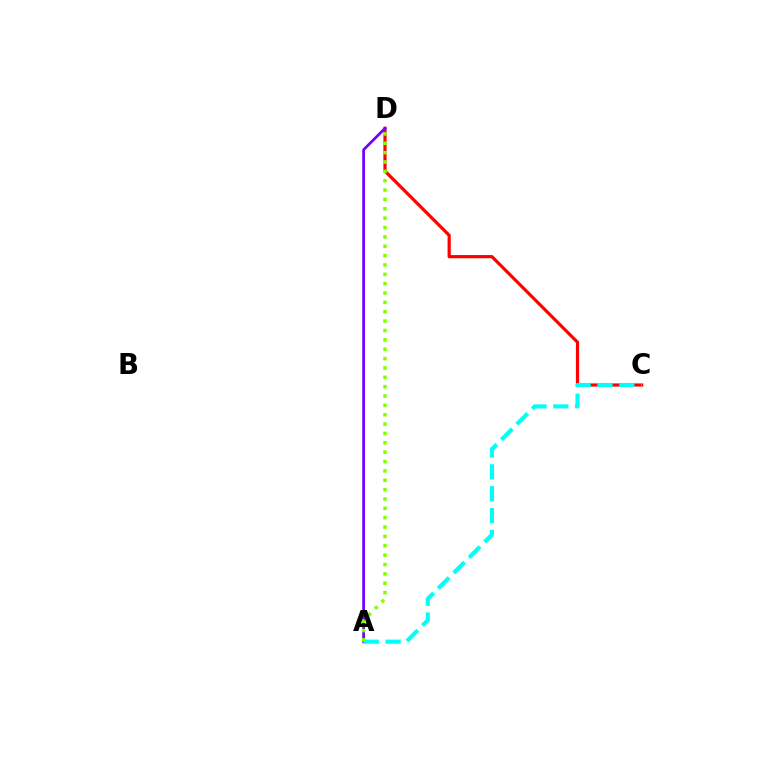{('C', 'D'): [{'color': '#ff0000', 'line_style': 'solid', 'thickness': 2.3}], ('A', 'D'): [{'color': '#7200ff', 'line_style': 'solid', 'thickness': 1.97}, {'color': '#84ff00', 'line_style': 'dotted', 'thickness': 2.54}], ('A', 'C'): [{'color': '#00fff6', 'line_style': 'dashed', 'thickness': 2.97}]}